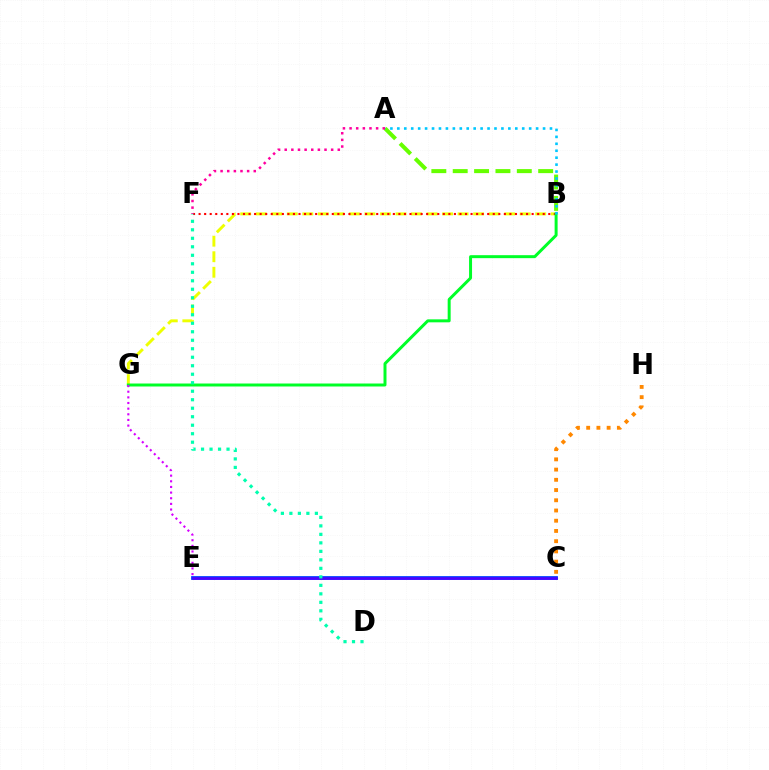{('B', 'G'): [{'color': '#eeff00', 'line_style': 'dashed', 'thickness': 2.11}, {'color': '#00ff27', 'line_style': 'solid', 'thickness': 2.14}], ('C', 'H'): [{'color': '#ff8800', 'line_style': 'dotted', 'thickness': 2.78}], ('B', 'F'): [{'color': '#ff0000', 'line_style': 'dotted', 'thickness': 1.51}], ('C', 'E'): [{'color': '#003fff', 'line_style': 'solid', 'thickness': 2.71}, {'color': '#4f00ff', 'line_style': 'solid', 'thickness': 1.83}], ('A', 'B'): [{'color': '#66ff00', 'line_style': 'dashed', 'thickness': 2.9}, {'color': '#00c7ff', 'line_style': 'dotted', 'thickness': 1.89}], ('A', 'F'): [{'color': '#ff00a0', 'line_style': 'dotted', 'thickness': 1.8}], ('E', 'G'): [{'color': '#d600ff', 'line_style': 'dotted', 'thickness': 1.53}], ('D', 'F'): [{'color': '#00ffaf', 'line_style': 'dotted', 'thickness': 2.31}]}